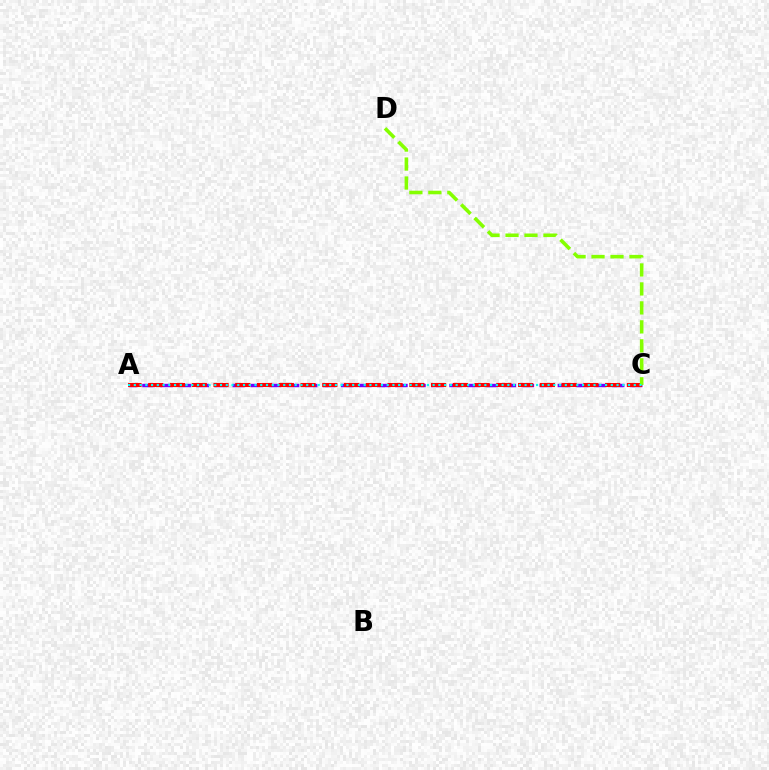{('A', 'C'): [{'color': '#7200ff', 'line_style': 'dashed', 'thickness': 2.45}, {'color': '#ff0000', 'line_style': 'dashed', 'thickness': 2.96}, {'color': '#00fff6', 'line_style': 'dotted', 'thickness': 1.56}], ('C', 'D'): [{'color': '#84ff00', 'line_style': 'dashed', 'thickness': 2.58}]}